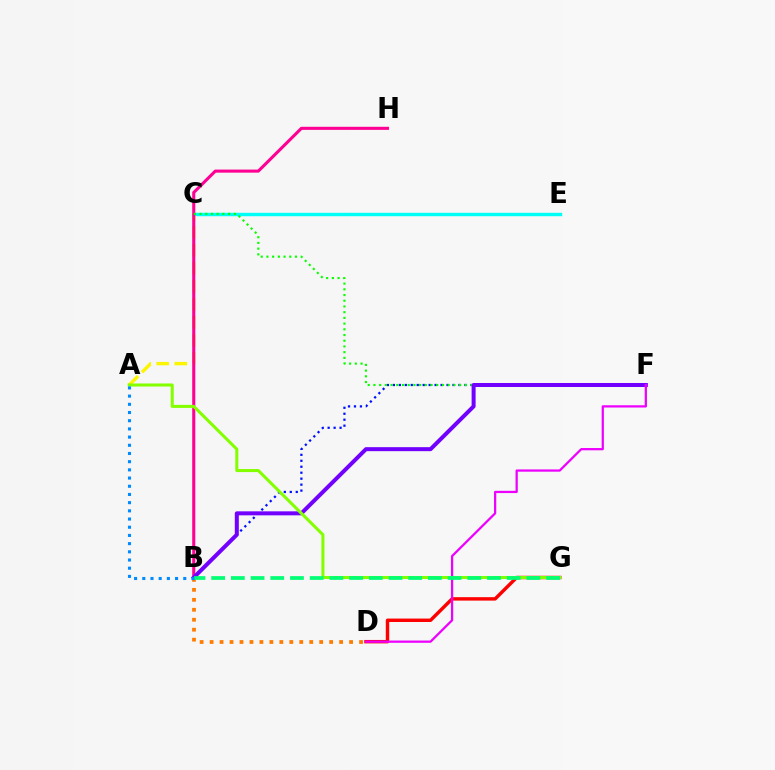{('B', 'D'): [{'color': '#ff7c00', 'line_style': 'dotted', 'thickness': 2.71}], ('A', 'C'): [{'color': '#fcf500', 'line_style': 'dashed', 'thickness': 2.45}], ('B', 'F'): [{'color': '#0010ff', 'line_style': 'dotted', 'thickness': 1.62}, {'color': '#7200ff', 'line_style': 'solid', 'thickness': 2.88}], ('C', 'E'): [{'color': '#00fff6', 'line_style': 'solid', 'thickness': 2.46}], ('D', 'G'): [{'color': '#ff0000', 'line_style': 'solid', 'thickness': 2.46}], ('B', 'H'): [{'color': '#ff0094', 'line_style': 'solid', 'thickness': 2.22}], ('C', 'F'): [{'color': '#08ff00', 'line_style': 'dotted', 'thickness': 1.55}], ('D', 'F'): [{'color': '#ee00ff', 'line_style': 'solid', 'thickness': 1.62}], ('A', 'G'): [{'color': '#84ff00', 'line_style': 'solid', 'thickness': 2.19}], ('B', 'G'): [{'color': '#00ff74', 'line_style': 'dashed', 'thickness': 2.68}], ('A', 'B'): [{'color': '#008cff', 'line_style': 'dotted', 'thickness': 2.23}]}